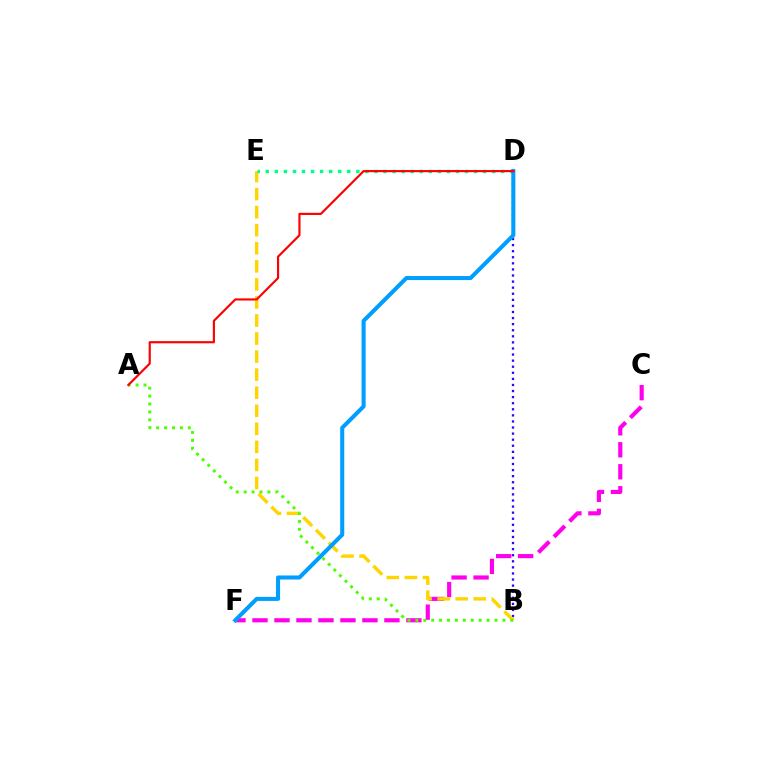{('B', 'D'): [{'color': '#3700ff', 'line_style': 'dotted', 'thickness': 1.65}], ('C', 'F'): [{'color': '#ff00ed', 'line_style': 'dashed', 'thickness': 2.99}], ('B', 'E'): [{'color': '#ffd500', 'line_style': 'dashed', 'thickness': 2.45}], ('D', 'E'): [{'color': '#00ff86', 'line_style': 'dotted', 'thickness': 2.46}], ('A', 'B'): [{'color': '#4fff00', 'line_style': 'dotted', 'thickness': 2.15}], ('D', 'F'): [{'color': '#009eff', 'line_style': 'solid', 'thickness': 2.92}], ('A', 'D'): [{'color': '#ff0000', 'line_style': 'solid', 'thickness': 1.55}]}